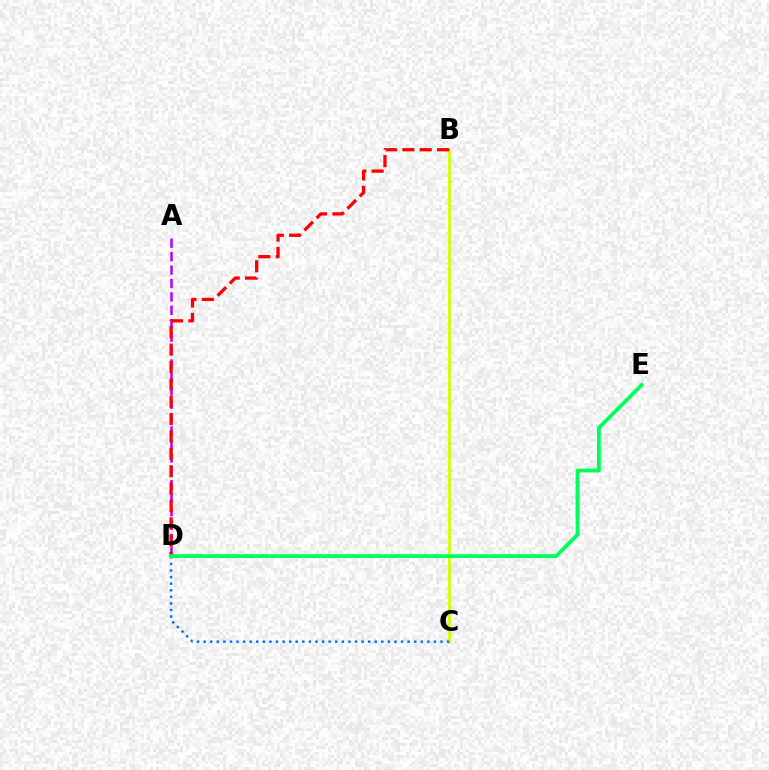{('A', 'D'): [{'color': '#b900ff', 'line_style': 'dashed', 'thickness': 1.82}], ('B', 'C'): [{'color': '#d1ff00', 'line_style': 'solid', 'thickness': 1.98}], ('C', 'D'): [{'color': '#0074ff', 'line_style': 'dotted', 'thickness': 1.79}], ('B', 'D'): [{'color': '#ff0000', 'line_style': 'dashed', 'thickness': 2.36}], ('D', 'E'): [{'color': '#00ff5c', 'line_style': 'solid', 'thickness': 2.75}]}